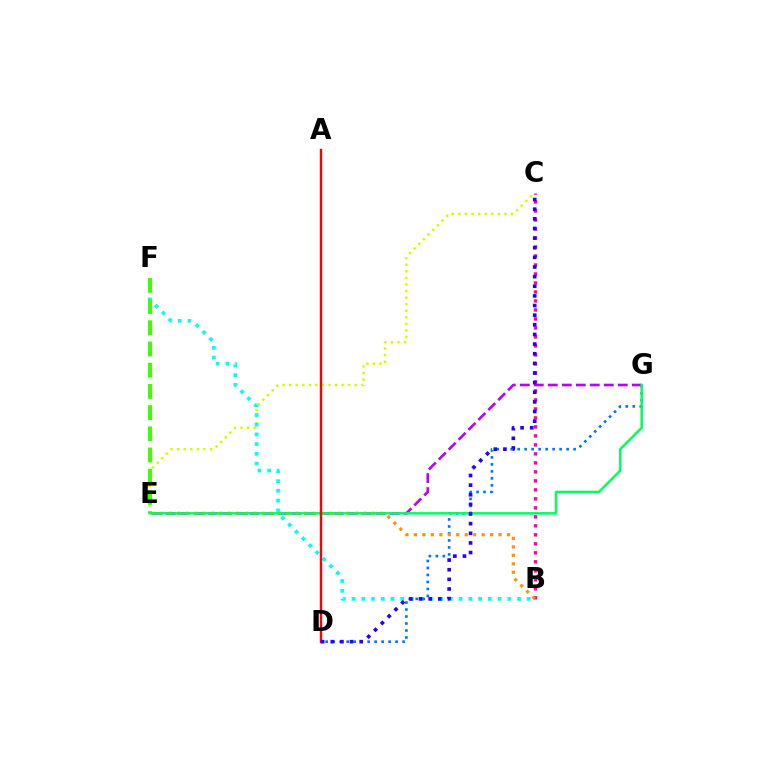{('C', 'E'): [{'color': '#d1ff00', 'line_style': 'dotted', 'thickness': 1.78}], ('B', 'F'): [{'color': '#00fff6', 'line_style': 'dotted', 'thickness': 2.64}], ('E', 'G'): [{'color': '#b900ff', 'line_style': 'dashed', 'thickness': 1.9}, {'color': '#00ff5c', 'line_style': 'solid', 'thickness': 1.78}], ('B', 'C'): [{'color': '#ff00ac', 'line_style': 'dotted', 'thickness': 2.44}], ('D', 'G'): [{'color': '#0074ff', 'line_style': 'dotted', 'thickness': 1.9}], ('B', 'E'): [{'color': '#ff9400', 'line_style': 'dotted', 'thickness': 2.3}], ('E', 'F'): [{'color': '#3dff00', 'line_style': 'dashed', 'thickness': 2.88}], ('A', 'D'): [{'color': '#ff0000', 'line_style': 'solid', 'thickness': 1.73}], ('C', 'D'): [{'color': '#2500ff', 'line_style': 'dotted', 'thickness': 2.62}]}